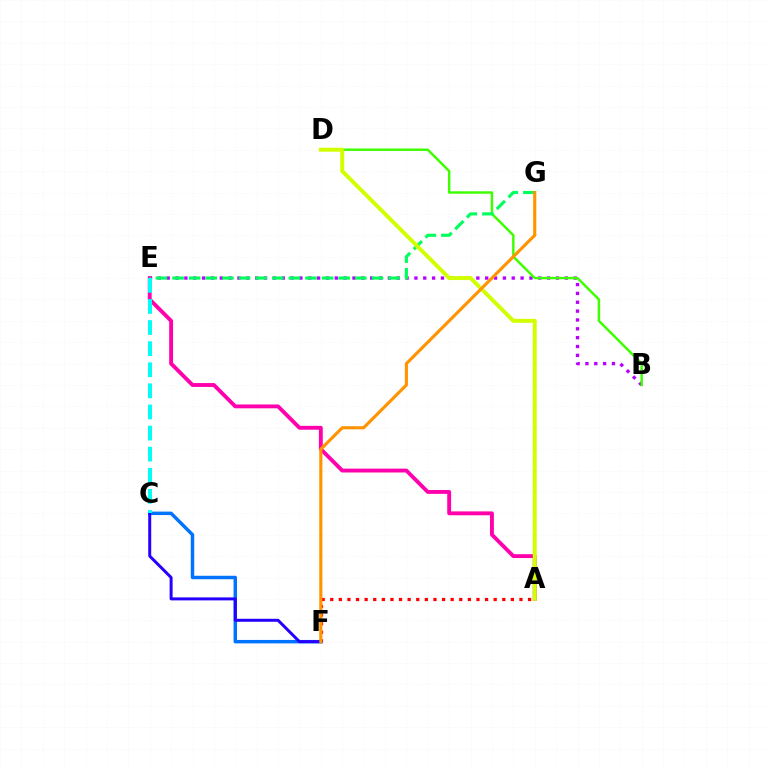{('B', 'E'): [{'color': '#b900ff', 'line_style': 'dotted', 'thickness': 2.4}], ('A', 'F'): [{'color': '#ff0000', 'line_style': 'dotted', 'thickness': 2.34}], ('A', 'E'): [{'color': '#ff00ac', 'line_style': 'solid', 'thickness': 2.78}], ('C', 'F'): [{'color': '#0074ff', 'line_style': 'solid', 'thickness': 2.49}, {'color': '#2500ff', 'line_style': 'solid', 'thickness': 2.15}], ('B', 'D'): [{'color': '#3dff00', 'line_style': 'solid', 'thickness': 1.76}], ('E', 'G'): [{'color': '#00ff5c', 'line_style': 'dashed', 'thickness': 2.26}], ('C', 'E'): [{'color': '#00fff6', 'line_style': 'dashed', 'thickness': 2.87}], ('A', 'D'): [{'color': '#d1ff00', 'line_style': 'solid', 'thickness': 2.85}], ('F', 'G'): [{'color': '#ff9400', 'line_style': 'solid', 'thickness': 2.25}]}